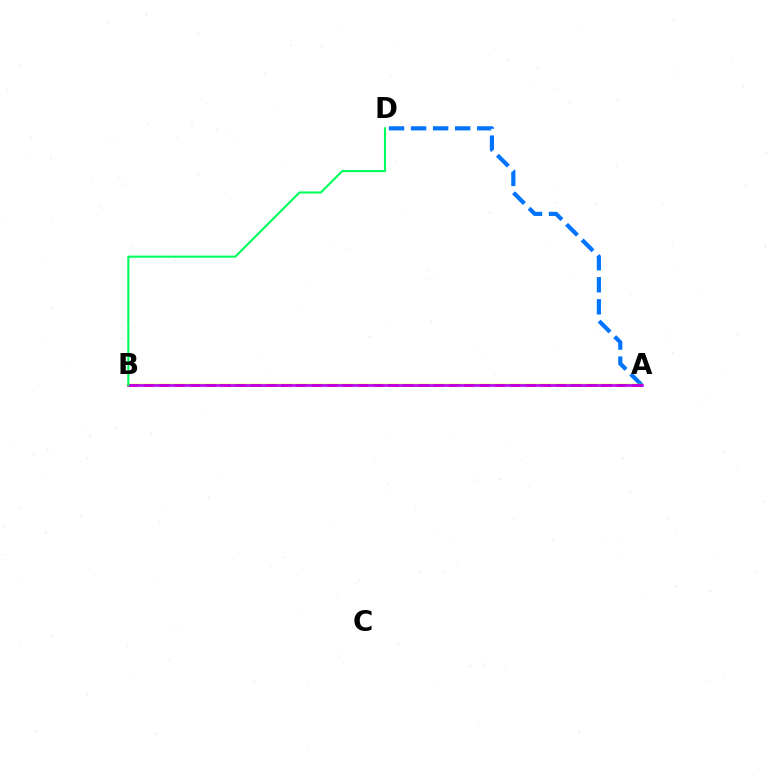{('A', 'D'): [{'color': '#0074ff', 'line_style': 'dashed', 'thickness': 3.0}], ('A', 'B'): [{'color': '#d1ff00', 'line_style': 'solid', 'thickness': 1.75}, {'color': '#ff0000', 'line_style': 'dashed', 'thickness': 2.07}, {'color': '#b900ff', 'line_style': 'solid', 'thickness': 1.87}], ('B', 'D'): [{'color': '#00ff5c', 'line_style': 'solid', 'thickness': 1.53}]}